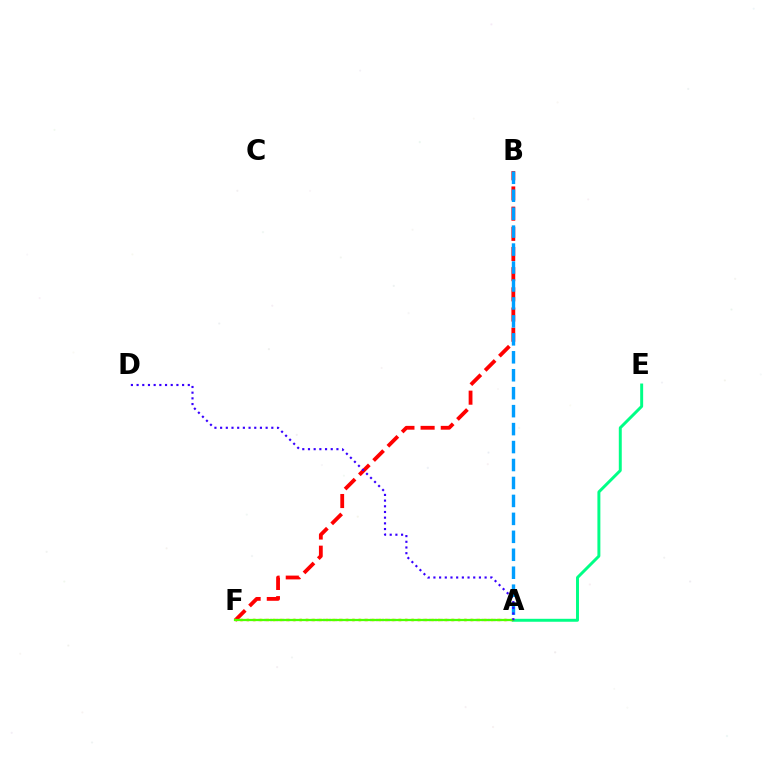{('A', 'F'): [{'color': '#ff00ed', 'line_style': 'dotted', 'thickness': 1.6}, {'color': '#ffd500', 'line_style': 'dotted', 'thickness': 1.79}, {'color': '#4fff00', 'line_style': 'solid', 'thickness': 1.61}], ('B', 'F'): [{'color': '#ff0000', 'line_style': 'dashed', 'thickness': 2.74}], ('A', 'B'): [{'color': '#009eff', 'line_style': 'dashed', 'thickness': 2.44}], ('A', 'E'): [{'color': '#00ff86', 'line_style': 'solid', 'thickness': 2.13}], ('A', 'D'): [{'color': '#3700ff', 'line_style': 'dotted', 'thickness': 1.55}]}